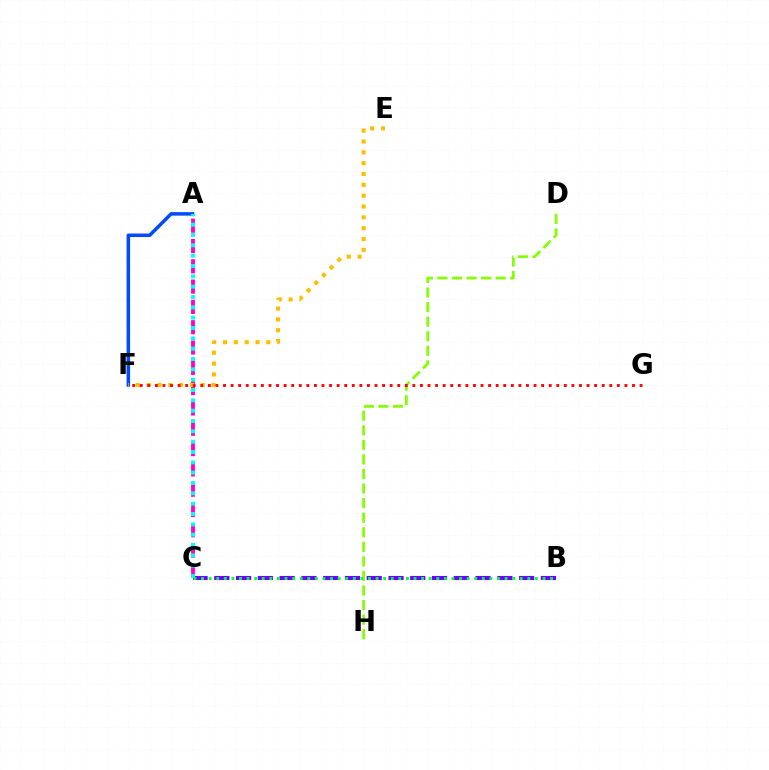{('B', 'C'): [{'color': '#7200ff', 'line_style': 'dashed', 'thickness': 2.96}, {'color': '#00ff39', 'line_style': 'dotted', 'thickness': 2.06}], ('D', 'H'): [{'color': '#84ff00', 'line_style': 'dashed', 'thickness': 1.98}], ('A', 'C'): [{'color': '#ff00cf', 'line_style': 'dashed', 'thickness': 2.76}, {'color': '#00fff6', 'line_style': 'dotted', 'thickness': 2.81}], ('A', 'F'): [{'color': '#004bff', 'line_style': 'solid', 'thickness': 2.54}], ('E', 'F'): [{'color': '#ffbd00', 'line_style': 'dotted', 'thickness': 2.94}], ('F', 'G'): [{'color': '#ff0000', 'line_style': 'dotted', 'thickness': 2.06}]}